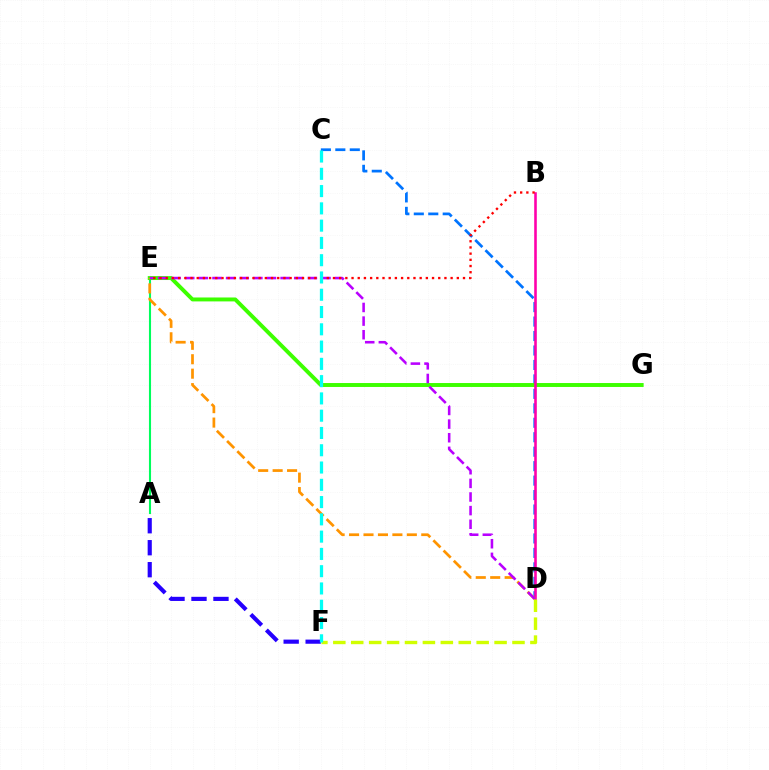{('A', 'F'): [{'color': '#2500ff', 'line_style': 'dashed', 'thickness': 2.99}], ('C', 'D'): [{'color': '#0074ff', 'line_style': 'dashed', 'thickness': 1.96}], ('A', 'E'): [{'color': '#00ff5c', 'line_style': 'solid', 'thickness': 1.51}], ('E', 'G'): [{'color': '#3dff00', 'line_style': 'solid', 'thickness': 2.83}], ('B', 'D'): [{'color': '#ff00ac', 'line_style': 'solid', 'thickness': 1.87}], ('D', 'E'): [{'color': '#ff9400', 'line_style': 'dashed', 'thickness': 1.96}, {'color': '#b900ff', 'line_style': 'dashed', 'thickness': 1.85}], ('B', 'E'): [{'color': '#ff0000', 'line_style': 'dotted', 'thickness': 1.68}], ('D', 'F'): [{'color': '#d1ff00', 'line_style': 'dashed', 'thickness': 2.43}], ('C', 'F'): [{'color': '#00fff6', 'line_style': 'dashed', 'thickness': 2.35}]}